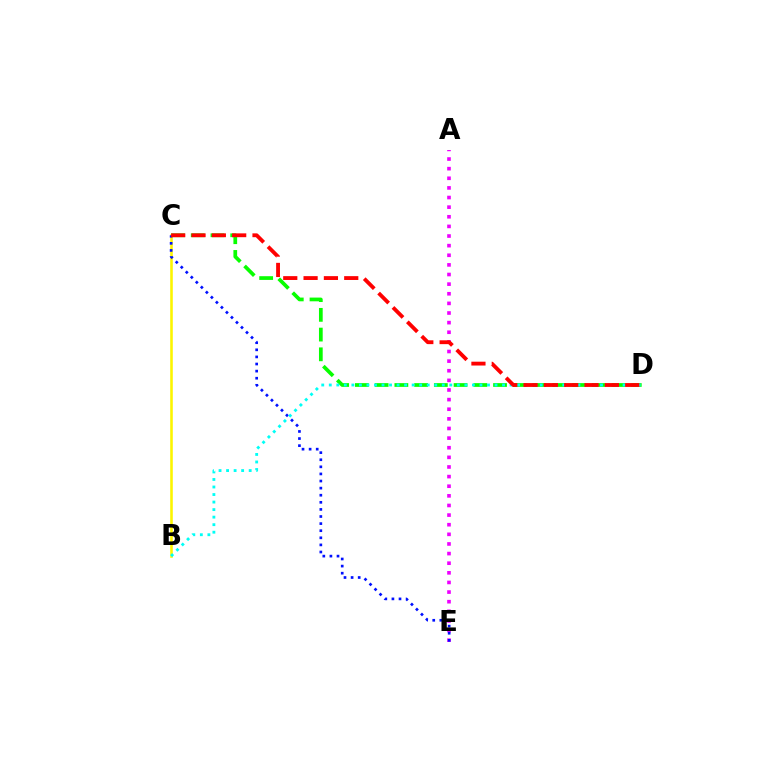{('C', 'D'): [{'color': '#08ff00', 'line_style': 'dashed', 'thickness': 2.68}, {'color': '#ff0000', 'line_style': 'dashed', 'thickness': 2.76}], ('B', 'C'): [{'color': '#fcf500', 'line_style': 'solid', 'thickness': 1.86}], ('A', 'E'): [{'color': '#ee00ff', 'line_style': 'dotted', 'thickness': 2.61}], ('C', 'E'): [{'color': '#0010ff', 'line_style': 'dotted', 'thickness': 1.93}], ('B', 'D'): [{'color': '#00fff6', 'line_style': 'dotted', 'thickness': 2.05}]}